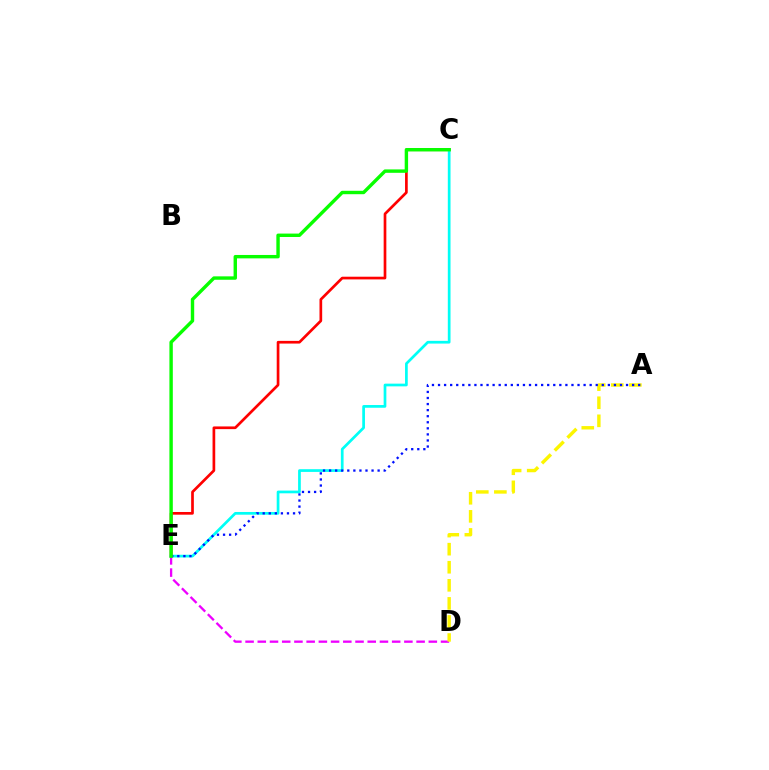{('D', 'E'): [{'color': '#ee00ff', 'line_style': 'dashed', 'thickness': 1.66}], ('A', 'D'): [{'color': '#fcf500', 'line_style': 'dashed', 'thickness': 2.46}], ('C', 'E'): [{'color': '#ff0000', 'line_style': 'solid', 'thickness': 1.94}, {'color': '#00fff6', 'line_style': 'solid', 'thickness': 1.95}, {'color': '#08ff00', 'line_style': 'solid', 'thickness': 2.45}], ('A', 'E'): [{'color': '#0010ff', 'line_style': 'dotted', 'thickness': 1.65}]}